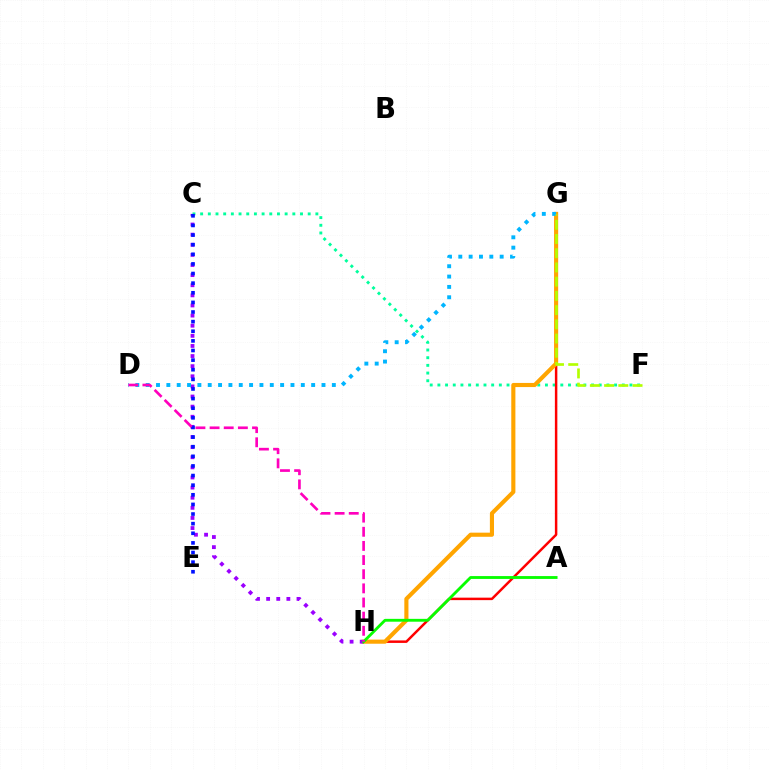{('C', 'F'): [{'color': '#00ff9d', 'line_style': 'dotted', 'thickness': 2.09}], ('G', 'H'): [{'color': '#ff0000', 'line_style': 'solid', 'thickness': 1.79}, {'color': '#ffa500', 'line_style': 'solid', 'thickness': 2.97}], ('C', 'H'): [{'color': '#9b00ff', 'line_style': 'dotted', 'thickness': 2.75}], ('D', 'G'): [{'color': '#00b5ff', 'line_style': 'dotted', 'thickness': 2.81}], ('A', 'H'): [{'color': '#08ff00', 'line_style': 'solid', 'thickness': 2.05}], ('C', 'E'): [{'color': '#0010ff', 'line_style': 'dotted', 'thickness': 2.61}], ('D', 'H'): [{'color': '#ff00bd', 'line_style': 'dashed', 'thickness': 1.92}], ('F', 'G'): [{'color': '#b3ff00', 'line_style': 'dashed', 'thickness': 1.93}]}